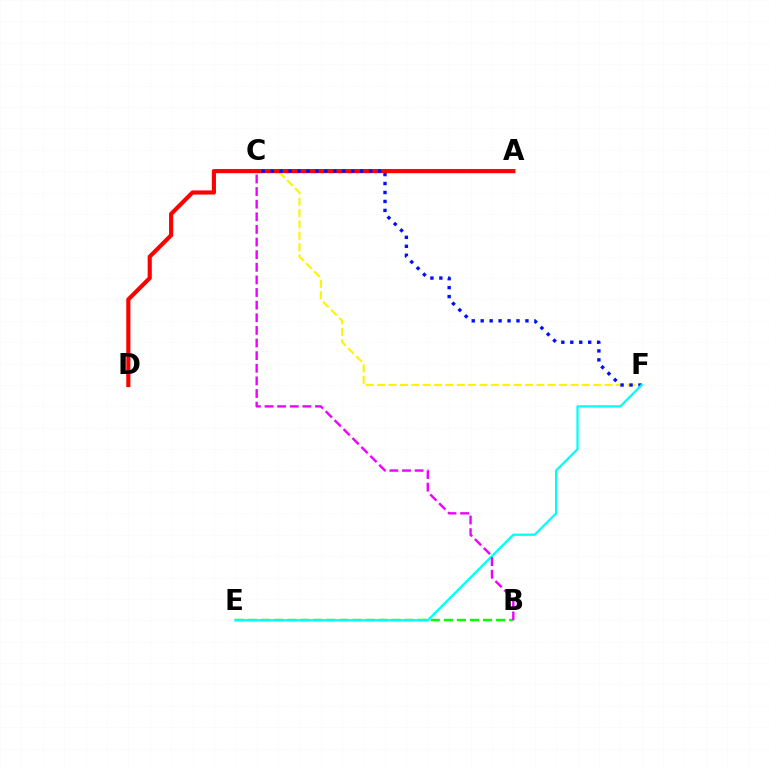{('C', 'F'): [{'color': '#fcf500', 'line_style': 'dashed', 'thickness': 1.54}, {'color': '#0010ff', 'line_style': 'dotted', 'thickness': 2.43}], ('A', 'D'): [{'color': '#ff0000', 'line_style': 'solid', 'thickness': 2.98}], ('B', 'E'): [{'color': '#08ff00', 'line_style': 'dashed', 'thickness': 1.77}], ('E', 'F'): [{'color': '#00fff6', 'line_style': 'solid', 'thickness': 1.62}], ('B', 'C'): [{'color': '#ee00ff', 'line_style': 'dashed', 'thickness': 1.71}]}